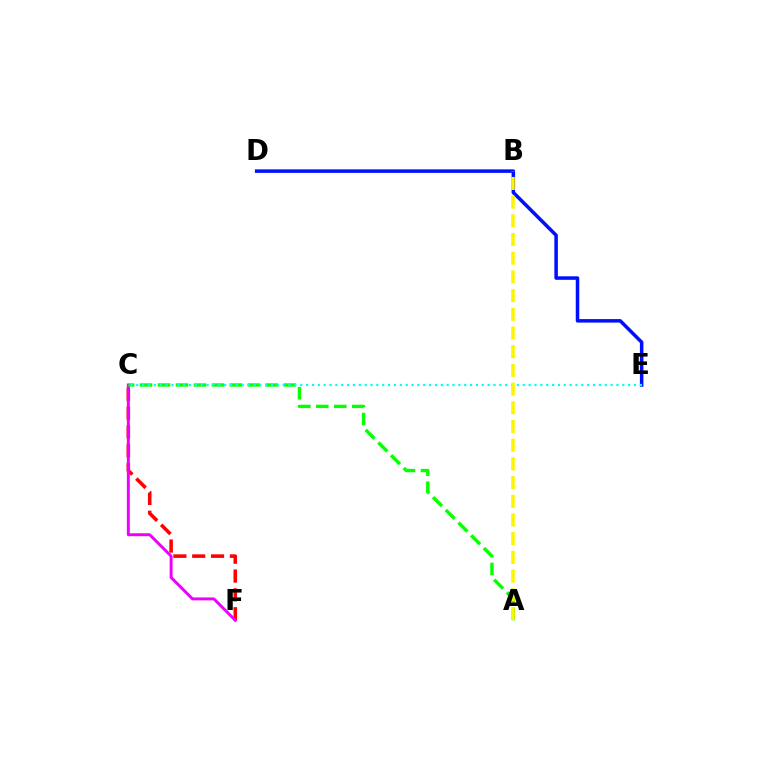{('C', 'F'): [{'color': '#ff0000', 'line_style': 'dashed', 'thickness': 2.56}, {'color': '#ee00ff', 'line_style': 'solid', 'thickness': 2.12}], ('D', 'E'): [{'color': '#0010ff', 'line_style': 'solid', 'thickness': 2.53}], ('A', 'C'): [{'color': '#08ff00', 'line_style': 'dashed', 'thickness': 2.44}], ('C', 'E'): [{'color': '#00fff6', 'line_style': 'dotted', 'thickness': 1.59}], ('A', 'B'): [{'color': '#fcf500', 'line_style': 'dashed', 'thickness': 2.54}]}